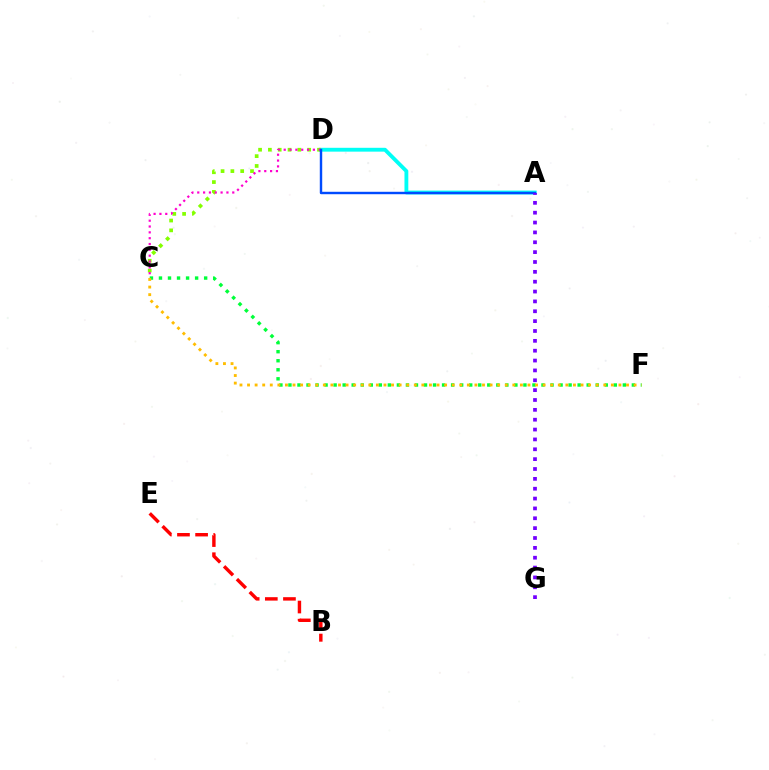{('A', 'D'): [{'color': '#00fff6', 'line_style': 'solid', 'thickness': 2.77}, {'color': '#004bff', 'line_style': 'solid', 'thickness': 1.74}], ('C', 'D'): [{'color': '#84ff00', 'line_style': 'dotted', 'thickness': 2.67}, {'color': '#ff00cf', 'line_style': 'dotted', 'thickness': 1.59}], ('A', 'G'): [{'color': '#7200ff', 'line_style': 'dotted', 'thickness': 2.68}], ('C', 'F'): [{'color': '#00ff39', 'line_style': 'dotted', 'thickness': 2.46}, {'color': '#ffbd00', 'line_style': 'dotted', 'thickness': 2.06}], ('B', 'E'): [{'color': '#ff0000', 'line_style': 'dashed', 'thickness': 2.46}]}